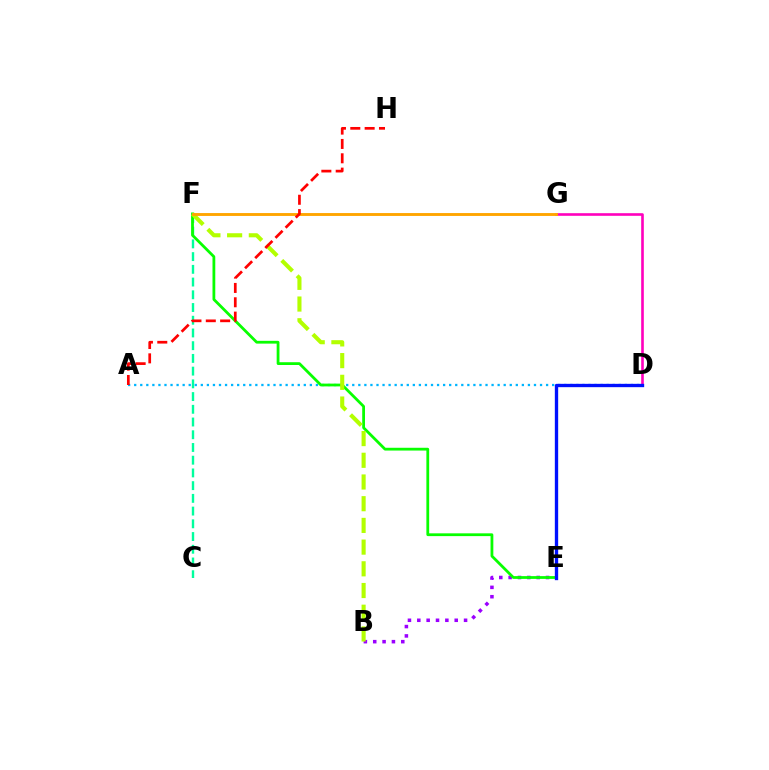{('C', 'F'): [{'color': '#00ff9d', 'line_style': 'dashed', 'thickness': 1.73}], ('A', 'D'): [{'color': '#00b5ff', 'line_style': 'dotted', 'thickness': 1.65}], ('D', 'G'): [{'color': '#ff00bd', 'line_style': 'solid', 'thickness': 1.89}], ('B', 'E'): [{'color': '#9b00ff', 'line_style': 'dotted', 'thickness': 2.54}], ('E', 'F'): [{'color': '#08ff00', 'line_style': 'solid', 'thickness': 2.0}], ('B', 'F'): [{'color': '#b3ff00', 'line_style': 'dashed', 'thickness': 2.95}], ('D', 'E'): [{'color': '#0010ff', 'line_style': 'solid', 'thickness': 2.4}], ('F', 'G'): [{'color': '#ffa500', 'line_style': 'solid', 'thickness': 2.08}], ('A', 'H'): [{'color': '#ff0000', 'line_style': 'dashed', 'thickness': 1.95}]}